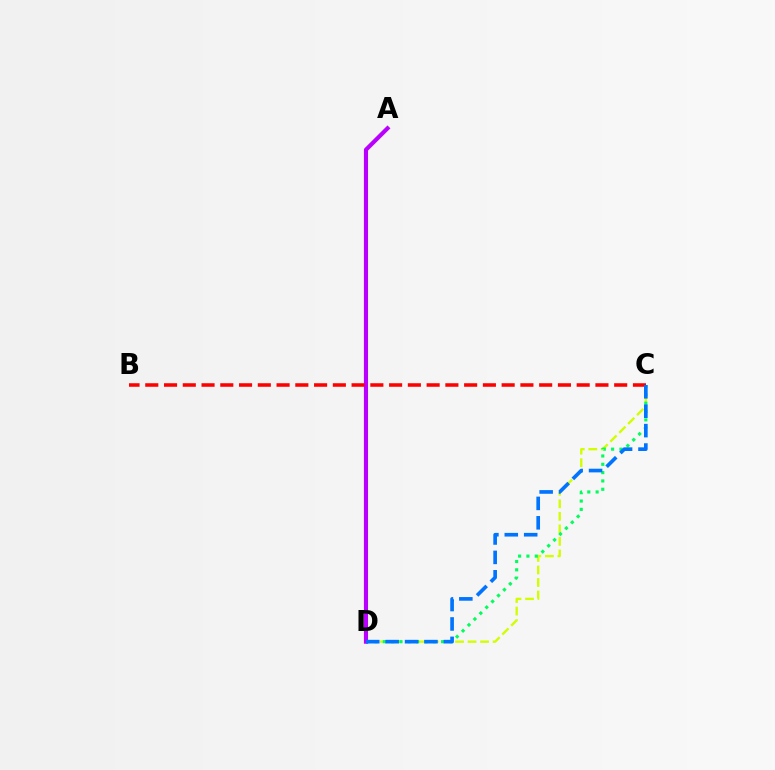{('C', 'D'): [{'color': '#d1ff00', 'line_style': 'dashed', 'thickness': 1.7}, {'color': '#00ff5c', 'line_style': 'dotted', 'thickness': 2.26}, {'color': '#0074ff', 'line_style': 'dashed', 'thickness': 2.64}], ('A', 'D'): [{'color': '#b900ff', 'line_style': 'solid', 'thickness': 2.97}], ('B', 'C'): [{'color': '#ff0000', 'line_style': 'dashed', 'thickness': 2.55}]}